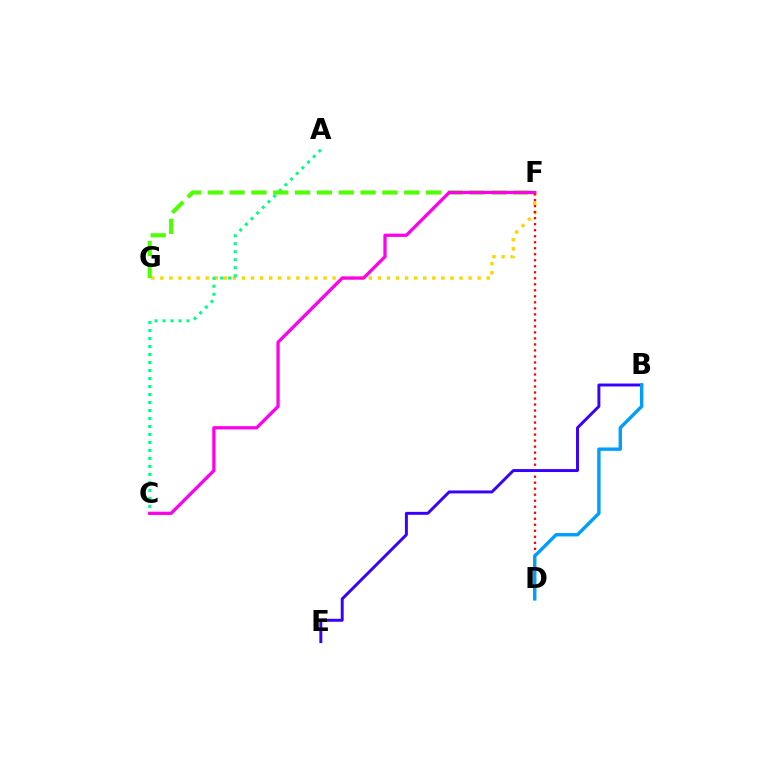{('F', 'G'): [{'color': '#ffd500', 'line_style': 'dotted', 'thickness': 2.46}, {'color': '#4fff00', 'line_style': 'dashed', 'thickness': 2.96}], ('D', 'F'): [{'color': '#ff0000', 'line_style': 'dotted', 'thickness': 1.63}], ('A', 'C'): [{'color': '#00ff86', 'line_style': 'dotted', 'thickness': 2.17}], ('B', 'E'): [{'color': '#3700ff', 'line_style': 'solid', 'thickness': 2.12}], ('B', 'D'): [{'color': '#009eff', 'line_style': 'solid', 'thickness': 2.44}], ('C', 'F'): [{'color': '#ff00ed', 'line_style': 'solid', 'thickness': 2.35}]}